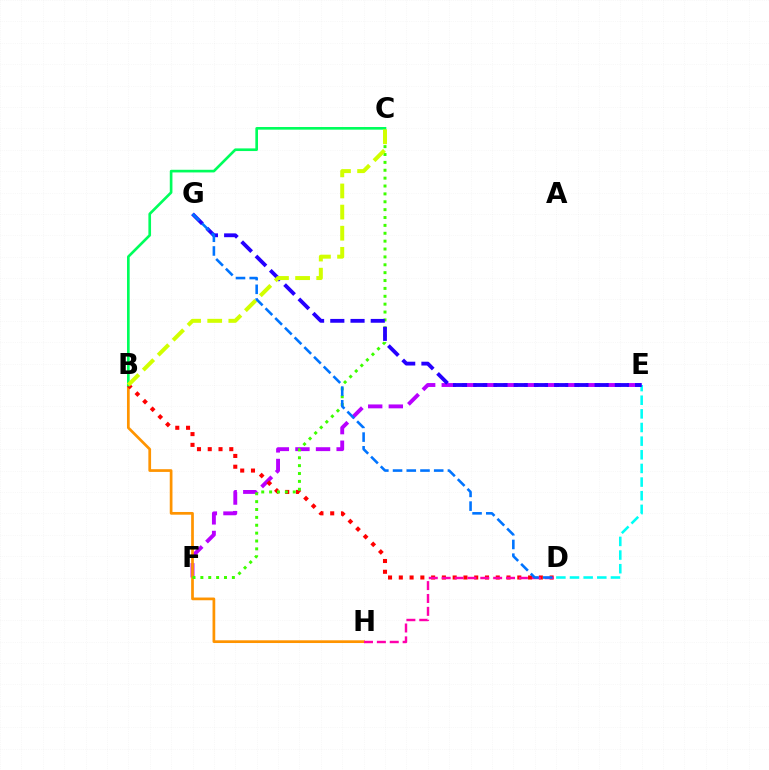{('D', 'E'): [{'color': '#00fff6', 'line_style': 'dashed', 'thickness': 1.85}], ('E', 'F'): [{'color': '#b900ff', 'line_style': 'dashed', 'thickness': 2.8}], ('B', 'H'): [{'color': '#ff9400', 'line_style': 'solid', 'thickness': 1.96}], ('B', 'D'): [{'color': '#ff0000', 'line_style': 'dotted', 'thickness': 2.93}], ('C', 'F'): [{'color': '#3dff00', 'line_style': 'dotted', 'thickness': 2.14}], ('B', 'C'): [{'color': '#00ff5c', 'line_style': 'solid', 'thickness': 1.91}, {'color': '#d1ff00', 'line_style': 'dashed', 'thickness': 2.87}], ('E', 'G'): [{'color': '#2500ff', 'line_style': 'dashed', 'thickness': 2.75}], ('D', 'H'): [{'color': '#ff00ac', 'line_style': 'dashed', 'thickness': 1.75}], ('D', 'G'): [{'color': '#0074ff', 'line_style': 'dashed', 'thickness': 1.86}]}